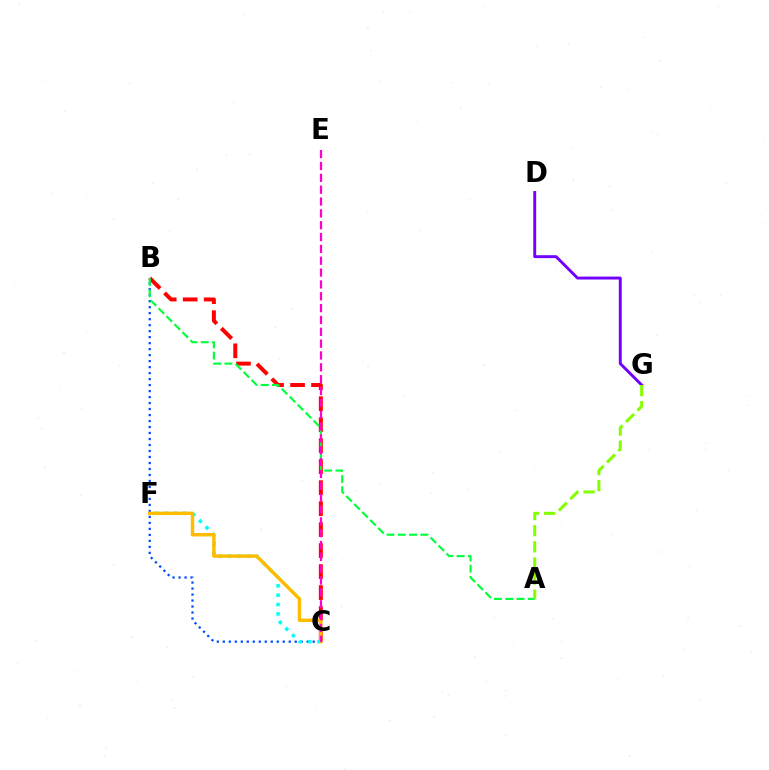{('D', 'G'): [{'color': '#7200ff', 'line_style': 'solid', 'thickness': 2.1}], ('B', 'C'): [{'color': '#004bff', 'line_style': 'dotted', 'thickness': 1.63}, {'color': '#ff0000', 'line_style': 'dashed', 'thickness': 2.85}], ('C', 'F'): [{'color': '#00fff6', 'line_style': 'dotted', 'thickness': 2.55}, {'color': '#ffbd00', 'line_style': 'solid', 'thickness': 2.48}], ('A', 'B'): [{'color': '#00ff39', 'line_style': 'dashed', 'thickness': 1.53}], ('A', 'G'): [{'color': '#84ff00', 'line_style': 'dashed', 'thickness': 2.19}], ('C', 'E'): [{'color': '#ff00cf', 'line_style': 'dashed', 'thickness': 1.61}]}